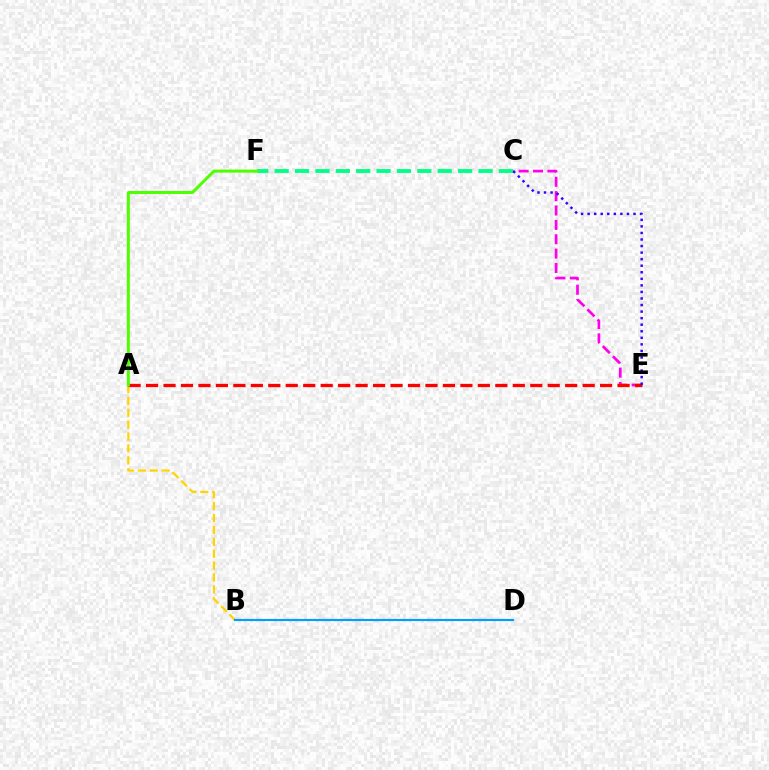{('A', 'B'): [{'color': '#ffd500', 'line_style': 'dashed', 'thickness': 1.61}], ('C', 'E'): [{'color': '#ff00ed', 'line_style': 'dashed', 'thickness': 1.95}, {'color': '#3700ff', 'line_style': 'dotted', 'thickness': 1.78}], ('C', 'F'): [{'color': '#00ff86', 'line_style': 'dashed', 'thickness': 2.77}], ('A', 'E'): [{'color': '#ff0000', 'line_style': 'dashed', 'thickness': 2.37}], ('A', 'F'): [{'color': '#4fff00', 'line_style': 'solid', 'thickness': 2.17}], ('B', 'D'): [{'color': '#009eff', 'line_style': 'solid', 'thickness': 1.55}]}